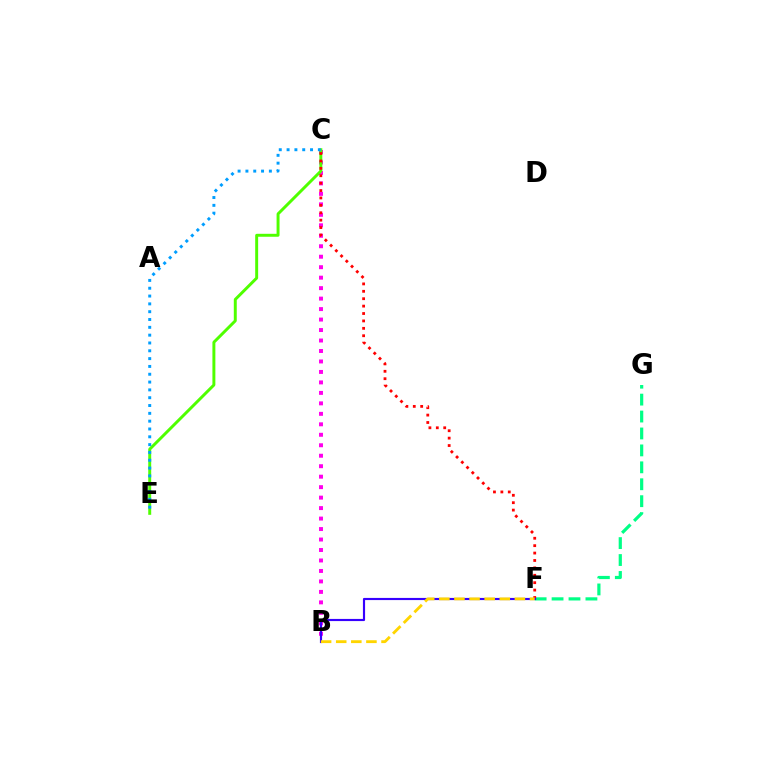{('B', 'C'): [{'color': '#ff00ed', 'line_style': 'dotted', 'thickness': 2.85}], ('C', 'E'): [{'color': '#4fff00', 'line_style': 'solid', 'thickness': 2.12}, {'color': '#009eff', 'line_style': 'dotted', 'thickness': 2.12}], ('F', 'G'): [{'color': '#00ff86', 'line_style': 'dashed', 'thickness': 2.3}], ('C', 'F'): [{'color': '#ff0000', 'line_style': 'dotted', 'thickness': 2.01}], ('B', 'F'): [{'color': '#3700ff', 'line_style': 'solid', 'thickness': 1.55}, {'color': '#ffd500', 'line_style': 'dashed', 'thickness': 2.05}]}